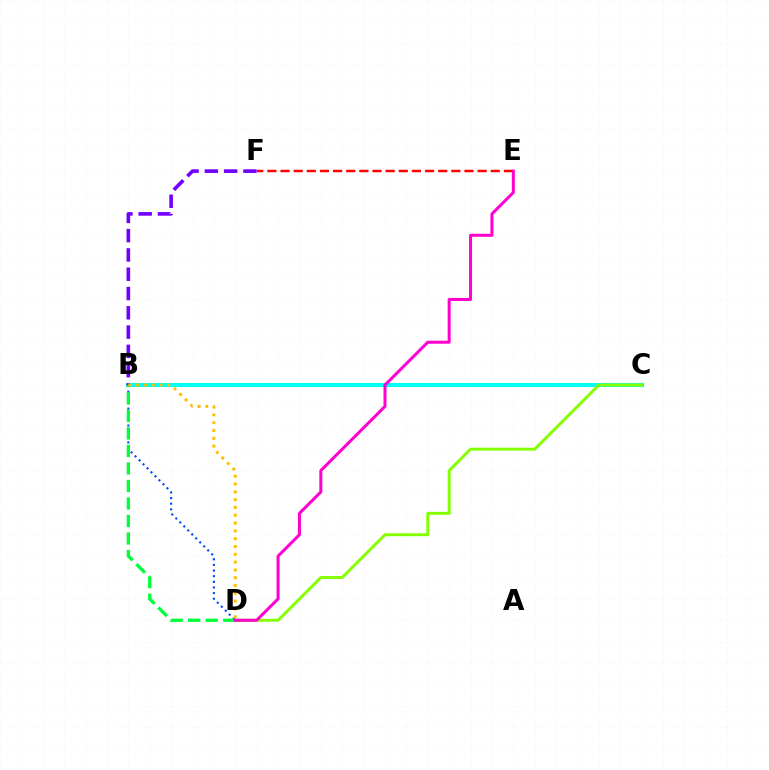{('B', 'C'): [{'color': '#00fff6', 'line_style': 'solid', 'thickness': 2.92}], ('C', 'D'): [{'color': '#84ff00', 'line_style': 'solid', 'thickness': 2.13}], ('B', 'D'): [{'color': '#004bff', 'line_style': 'dotted', 'thickness': 1.53}, {'color': '#00ff39', 'line_style': 'dashed', 'thickness': 2.38}, {'color': '#ffbd00', 'line_style': 'dotted', 'thickness': 2.12}], ('B', 'F'): [{'color': '#7200ff', 'line_style': 'dashed', 'thickness': 2.62}], ('E', 'F'): [{'color': '#ff0000', 'line_style': 'dashed', 'thickness': 1.79}], ('D', 'E'): [{'color': '#ff00cf', 'line_style': 'solid', 'thickness': 2.17}]}